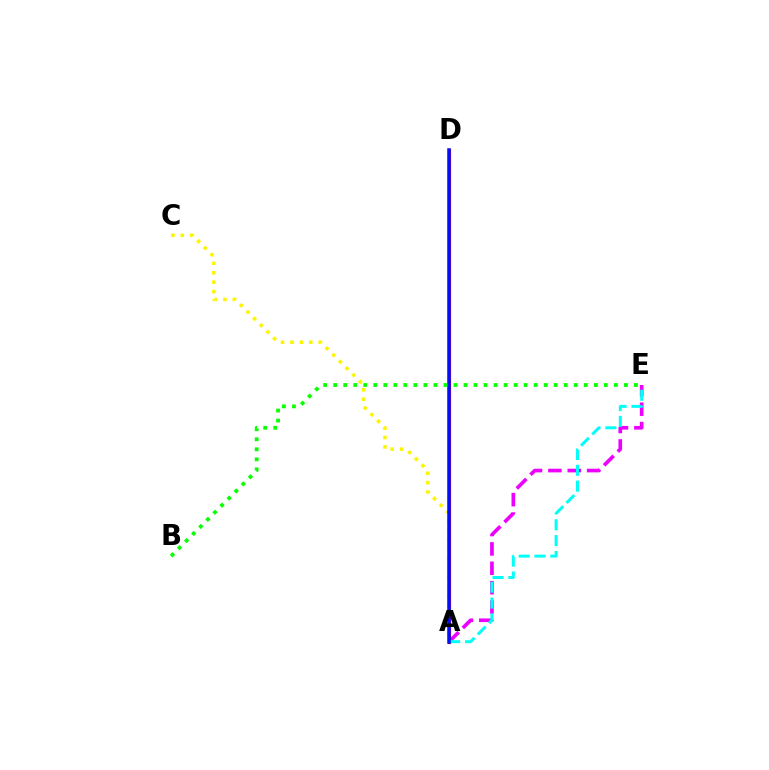{('A', 'C'): [{'color': '#fcf500', 'line_style': 'dotted', 'thickness': 2.56}], ('A', 'E'): [{'color': '#ee00ff', 'line_style': 'dashed', 'thickness': 2.63}, {'color': '#00fff6', 'line_style': 'dashed', 'thickness': 2.15}], ('A', 'D'): [{'color': '#ff0000', 'line_style': 'solid', 'thickness': 2.3}, {'color': '#0010ff', 'line_style': 'solid', 'thickness': 2.52}], ('B', 'E'): [{'color': '#08ff00', 'line_style': 'dotted', 'thickness': 2.72}]}